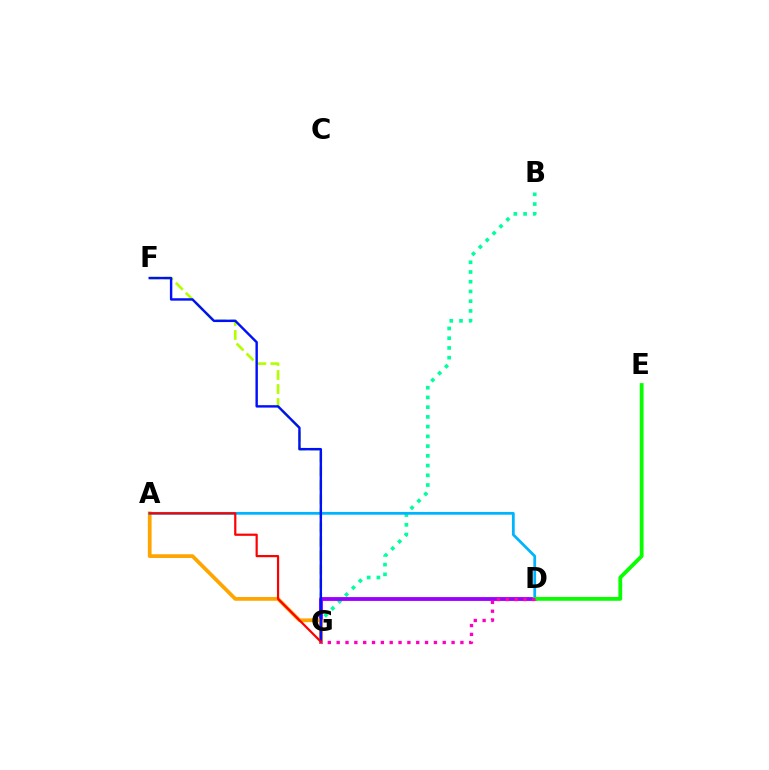{('F', 'G'): [{'color': '#b3ff00', 'line_style': 'dashed', 'thickness': 1.91}, {'color': '#0010ff', 'line_style': 'solid', 'thickness': 1.74}], ('B', 'G'): [{'color': '#00ff9d', 'line_style': 'dotted', 'thickness': 2.64}], ('D', 'G'): [{'color': '#9b00ff', 'line_style': 'solid', 'thickness': 2.77}, {'color': '#ff00bd', 'line_style': 'dotted', 'thickness': 2.4}], ('A', 'G'): [{'color': '#ffa500', 'line_style': 'solid', 'thickness': 2.69}, {'color': '#ff0000', 'line_style': 'solid', 'thickness': 1.59}], ('A', 'D'): [{'color': '#00b5ff', 'line_style': 'solid', 'thickness': 2.0}], ('D', 'E'): [{'color': '#08ff00', 'line_style': 'solid', 'thickness': 2.73}]}